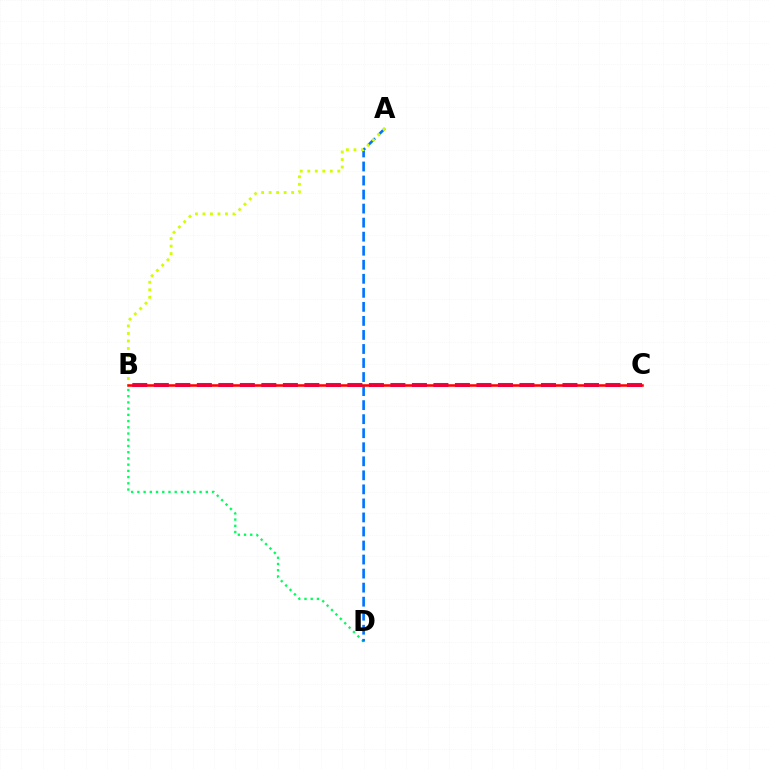{('B', 'C'): [{'color': '#b900ff', 'line_style': 'dashed', 'thickness': 2.92}, {'color': '#ff0000', 'line_style': 'solid', 'thickness': 1.83}], ('B', 'D'): [{'color': '#00ff5c', 'line_style': 'dotted', 'thickness': 1.69}], ('A', 'D'): [{'color': '#0074ff', 'line_style': 'dashed', 'thickness': 1.91}], ('A', 'B'): [{'color': '#d1ff00', 'line_style': 'dotted', 'thickness': 2.04}]}